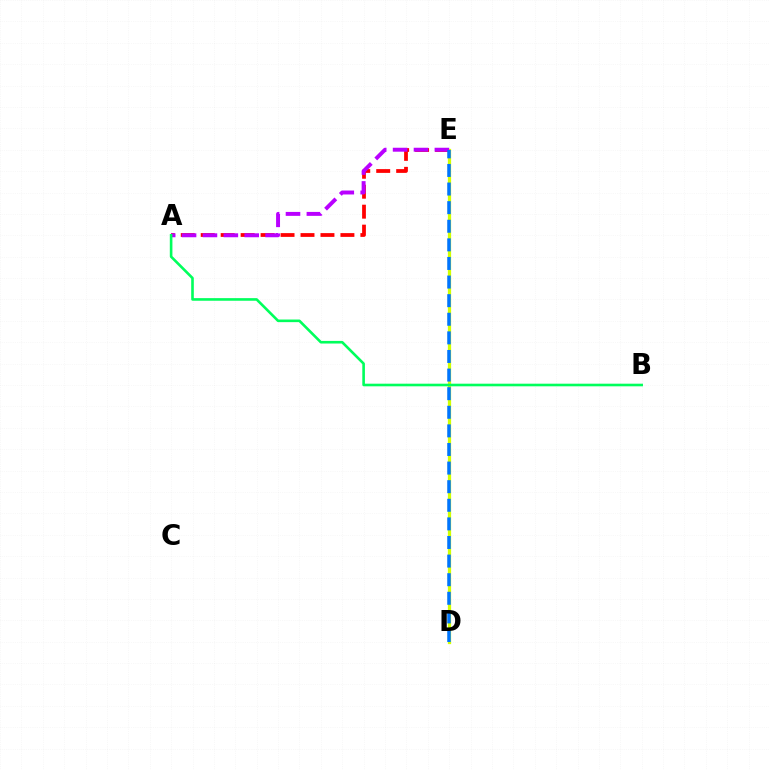{('A', 'E'): [{'color': '#ff0000', 'line_style': 'dashed', 'thickness': 2.71}, {'color': '#b900ff', 'line_style': 'dashed', 'thickness': 2.84}], ('D', 'E'): [{'color': '#d1ff00', 'line_style': 'solid', 'thickness': 2.35}, {'color': '#0074ff', 'line_style': 'dashed', 'thickness': 2.53}], ('A', 'B'): [{'color': '#00ff5c', 'line_style': 'solid', 'thickness': 1.88}]}